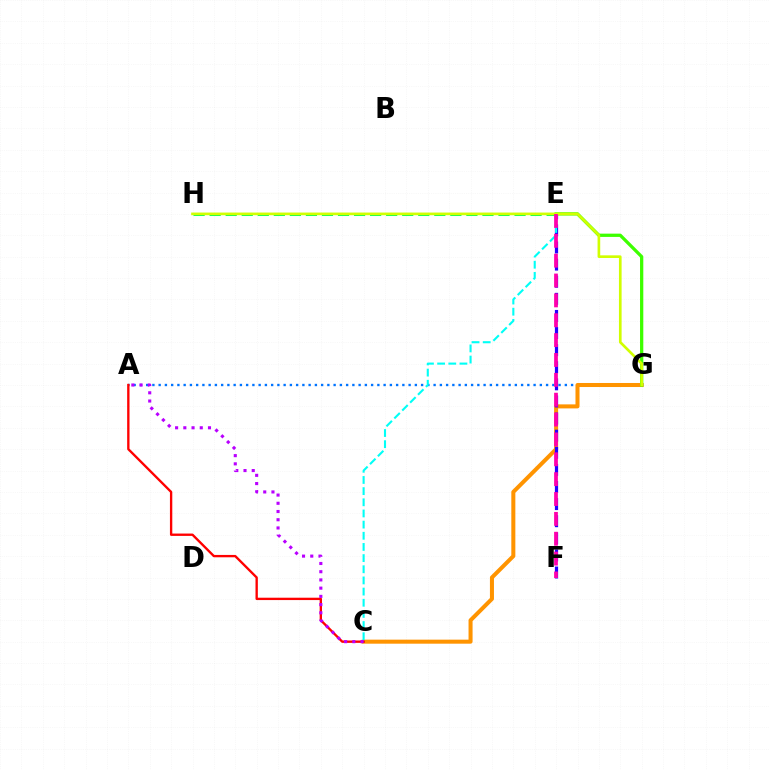{('A', 'G'): [{'color': '#0074ff', 'line_style': 'dotted', 'thickness': 1.7}], ('C', 'G'): [{'color': '#ff9400', 'line_style': 'solid', 'thickness': 2.9}], ('A', 'C'): [{'color': '#ff0000', 'line_style': 'solid', 'thickness': 1.69}, {'color': '#b900ff', 'line_style': 'dotted', 'thickness': 2.23}], ('E', 'F'): [{'color': '#2500ff', 'line_style': 'dashed', 'thickness': 2.32}, {'color': '#ff00ac', 'line_style': 'dashed', 'thickness': 2.7}], ('E', 'G'): [{'color': '#3dff00', 'line_style': 'solid', 'thickness': 2.35}], ('C', 'E'): [{'color': '#00fff6', 'line_style': 'dashed', 'thickness': 1.52}], ('E', 'H'): [{'color': '#00ff5c', 'line_style': 'dashed', 'thickness': 2.18}], ('G', 'H'): [{'color': '#d1ff00', 'line_style': 'solid', 'thickness': 1.92}]}